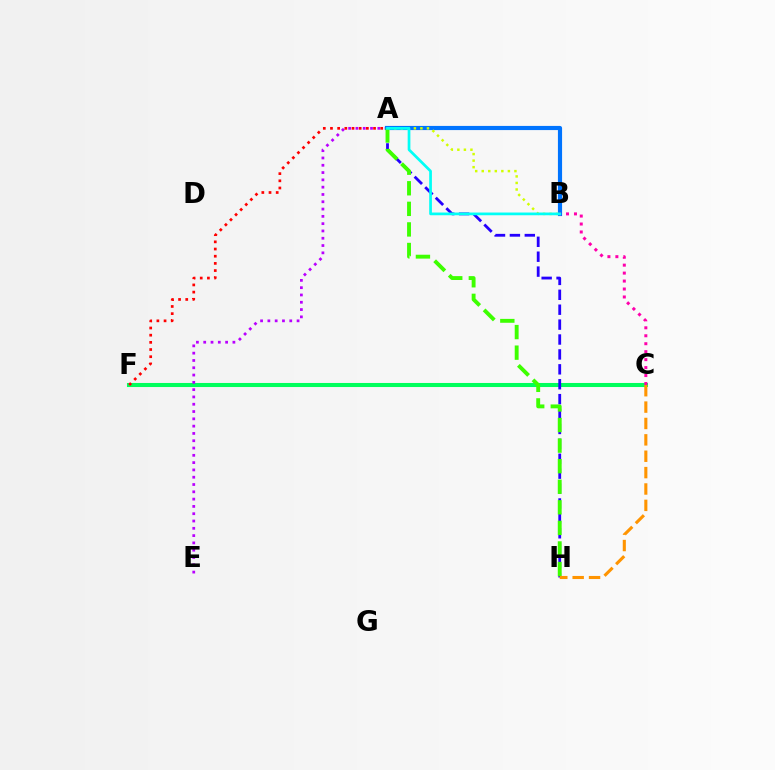{('C', 'F'): [{'color': '#00ff5c', 'line_style': 'solid', 'thickness': 2.92}], ('A', 'E'): [{'color': '#b900ff', 'line_style': 'dotted', 'thickness': 1.98}], ('A', 'F'): [{'color': '#ff0000', 'line_style': 'dotted', 'thickness': 1.95}], ('A', 'B'): [{'color': '#0074ff', 'line_style': 'solid', 'thickness': 2.99}, {'color': '#d1ff00', 'line_style': 'dotted', 'thickness': 1.78}, {'color': '#00fff6', 'line_style': 'solid', 'thickness': 1.96}], ('A', 'H'): [{'color': '#2500ff', 'line_style': 'dashed', 'thickness': 2.02}, {'color': '#3dff00', 'line_style': 'dashed', 'thickness': 2.79}], ('B', 'C'): [{'color': '#ff00ac', 'line_style': 'dotted', 'thickness': 2.16}], ('C', 'H'): [{'color': '#ff9400', 'line_style': 'dashed', 'thickness': 2.23}]}